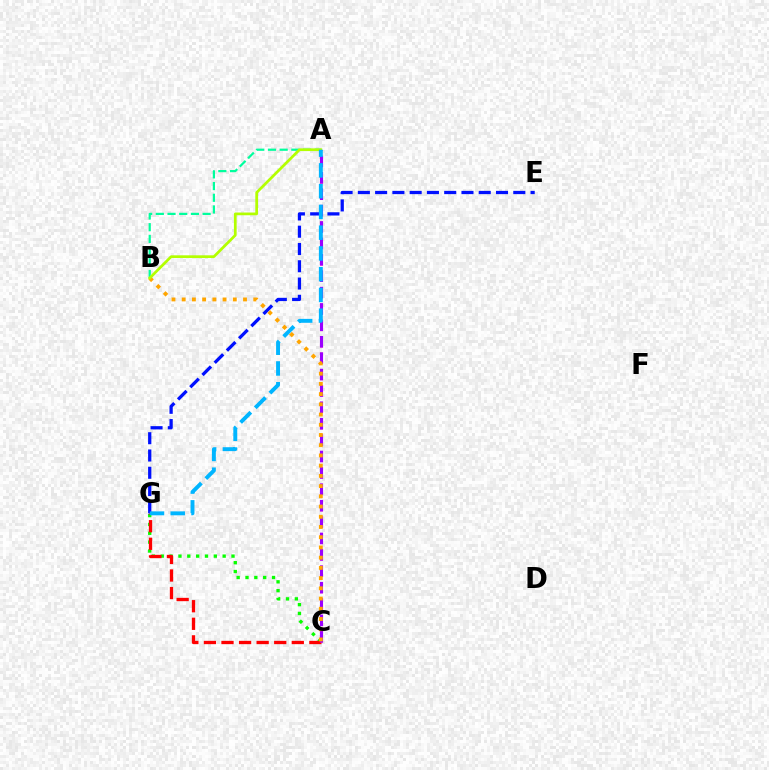{('C', 'G'): [{'color': '#08ff00', 'line_style': 'dotted', 'thickness': 2.4}, {'color': '#ff0000', 'line_style': 'dashed', 'thickness': 2.39}], ('A', 'B'): [{'color': '#00ff9d', 'line_style': 'dashed', 'thickness': 1.59}, {'color': '#b3ff00', 'line_style': 'solid', 'thickness': 1.96}], ('E', 'G'): [{'color': '#0010ff', 'line_style': 'dashed', 'thickness': 2.35}], ('A', 'C'): [{'color': '#ff00bd', 'line_style': 'dotted', 'thickness': 2.23}, {'color': '#9b00ff', 'line_style': 'dashed', 'thickness': 2.23}], ('B', 'C'): [{'color': '#ffa500', 'line_style': 'dotted', 'thickness': 2.78}], ('A', 'G'): [{'color': '#00b5ff', 'line_style': 'dashed', 'thickness': 2.82}]}